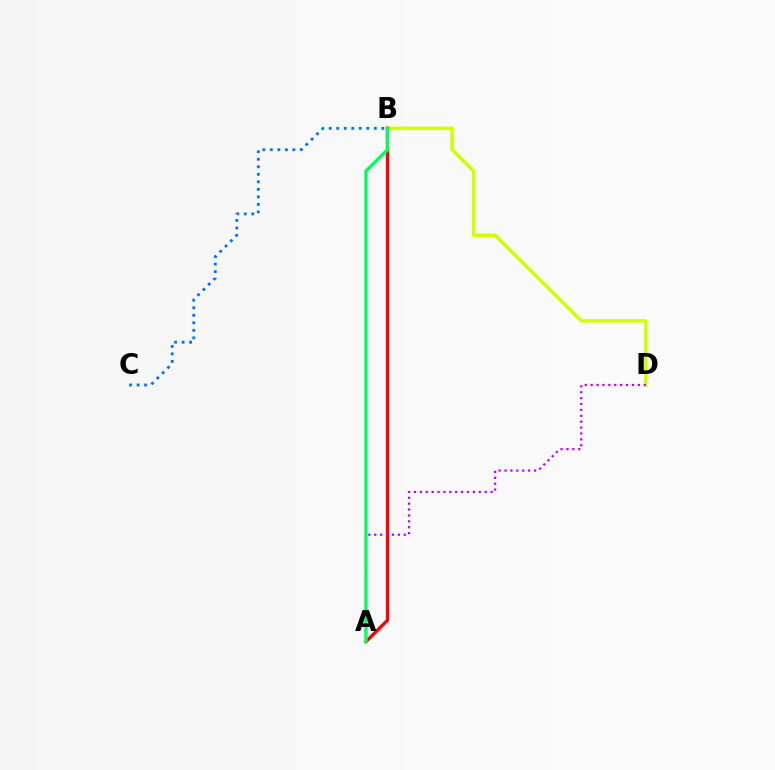{('B', 'C'): [{'color': '#0074ff', 'line_style': 'dotted', 'thickness': 2.04}], ('B', 'D'): [{'color': '#d1ff00', 'line_style': 'solid', 'thickness': 2.52}], ('A', 'B'): [{'color': '#ff0000', 'line_style': 'solid', 'thickness': 2.38}, {'color': '#00ff5c', 'line_style': 'solid', 'thickness': 2.38}], ('A', 'D'): [{'color': '#b900ff', 'line_style': 'dotted', 'thickness': 1.6}]}